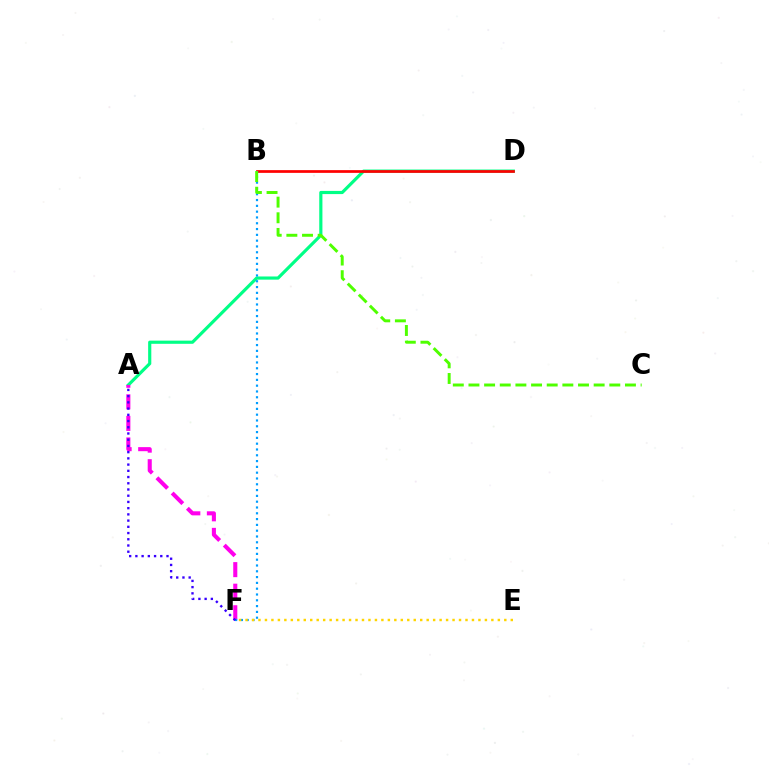{('A', 'D'): [{'color': '#00ff86', 'line_style': 'solid', 'thickness': 2.28}], ('B', 'D'): [{'color': '#ff0000', 'line_style': 'solid', 'thickness': 1.96}], ('A', 'F'): [{'color': '#ff00ed', 'line_style': 'dashed', 'thickness': 2.93}, {'color': '#3700ff', 'line_style': 'dotted', 'thickness': 1.69}], ('B', 'F'): [{'color': '#009eff', 'line_style': 'dotted', 'thickness': 1.58}], ('E', 'F'): [{'color': '#ffd500', 'line_style': 'dotted', 'thickness': 1.76}], ('B', 'C'): [{'color': '#4fff00', 'line_style': 'dashed', 'thickness': 2.13}]}